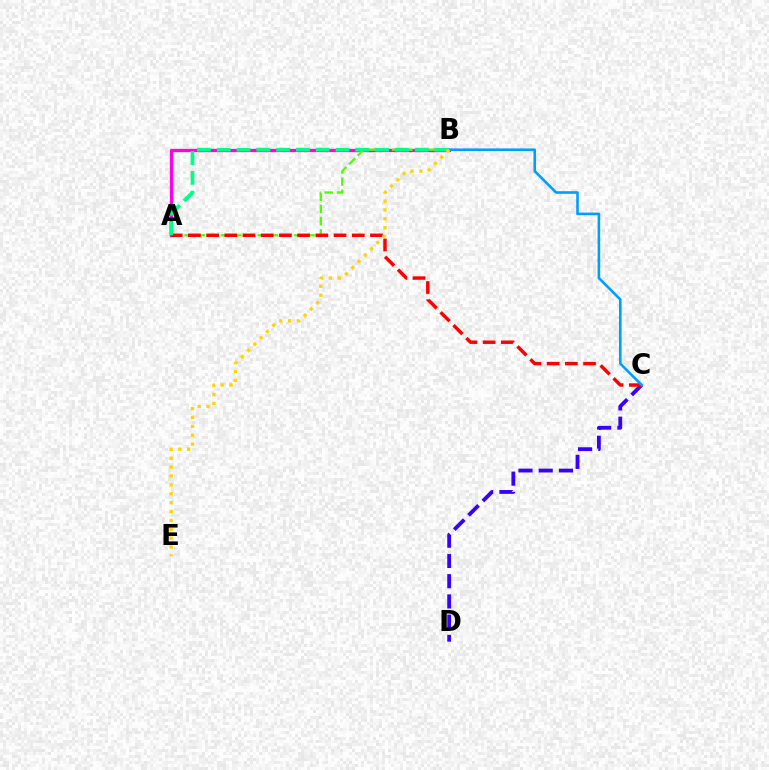{('C', 'D'): [{'color': '#3700ff', 'line_style': 'dashed', 'thickness': 2.75}], ('A', 'B'): [{'color': '#ff00ed', 'line_style': 'solid', 'thickness': 2.36}, {'color': '#4fff00', 'line_style': 'dashed', 'thickness': 1.66}, {'color': '#00ff86', 'line_style': 'dashed', 'thickness': 2.69}], ('A', 'C'): [{'color': '#ff0000', 'line_style': 'dashed', 'thickness': 2.47}], ('B', 'C'): [{'color': '#009eff', 'line_style': 'solid', 'thickness': 1.87}], ('B', 'E'): [{'color': '#ffd500', 'line_style': 'dotted', 'thickness': 2.41}]}